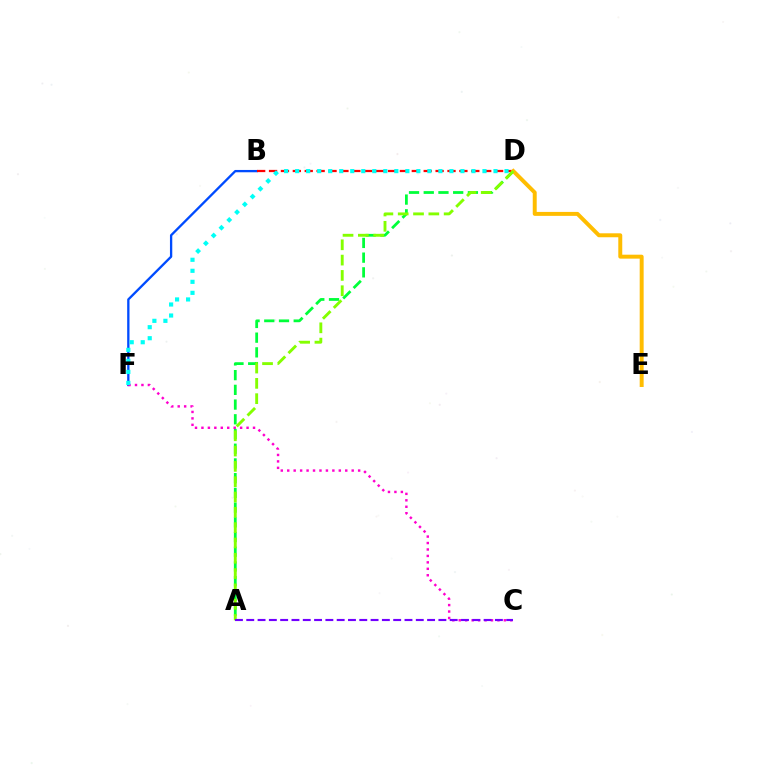{('B', 'F'): [{'color': '#004bff', 'line_style': 'solid', 'thickness': 1.67}], ('A', 'D'): [{'color': '#00ff39', 'line_style': 'dashed', 'thickness': 2.0}, {'color': '#84ff00', 'line_style': 'dashed', 'thickness': 2.08}], ('B', 'D'): [{'color': '#ff0000', 'line_style': 'dashed', 'thickness': 1.62}], ('C', 'F'): [{'color': '#ff00cf', 'line_style': 'dotted', 'thickness': 1.75}], ('D', 'F'): [{'color': '#00fff6', 'line_style': 'dotted', 'thickness': 2.99}], ('D', 'E'): [{'color': '#ffbd00', 'line_style': 'solid', 'thickness': 2.85}], ('A', 'C'): [{'color': '#7200ff', 'line_style': 'dashed', 'thickness': 1.54}]}